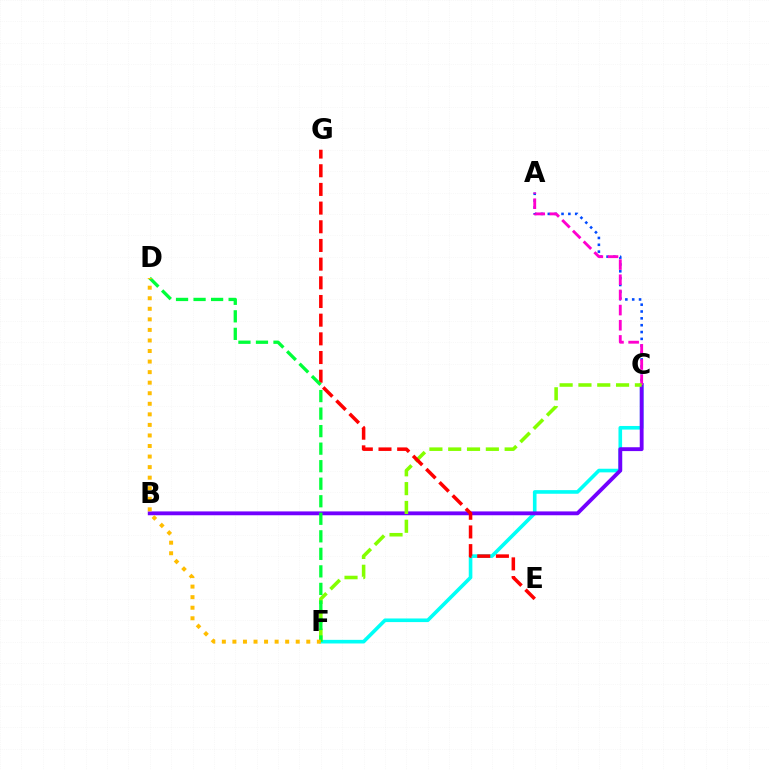{('A', 'C'): [{'color': '#004bff', 'line_style': 'dotted', 'thickness': 1.86}, {'color': '#ff00cf', 'line_style': 'dashed', 'thickness': 2.06}], ('C', 'F'): [{'color': '#00fff6', 'line_style': 'solid', 'thickness': 2.61}, {'color': '#84ff00', 'line_style': 'dashed', 'thickness': 2.56}], ('B', 'C'): [{'color': '#7200ff', 'line_style': 'solid', 'thickness': 2.77}], ('E', 'G'): [{'color': '#ff0000', 'line_style': 'dashed', 'thickness': 2.54}], ('D', 'F'): [{'color': '#00ff39', 'line_style': 'dashed', 'thickness': 2.38}, {'color': '#ffbd00', 'line_style': 'dotted', 'thickness': 2.87}]}